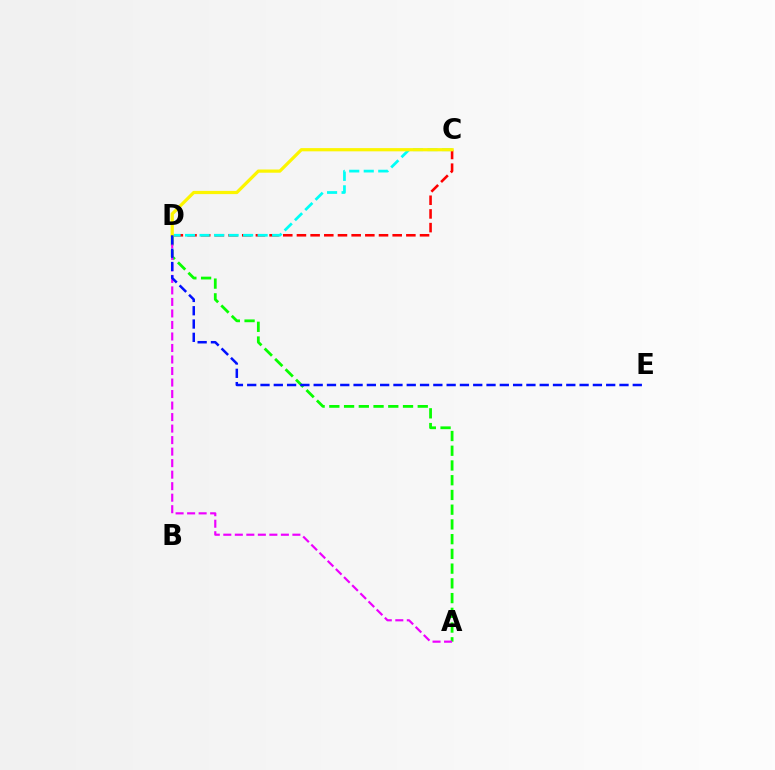{('C', 'D'): [{'color': '#ff0000', 'line_style': 'dashed', 'thickness': 1.86}, {'color': '#00fff6', 'line_style': 'dashed', 'thickness': 1.97}, {'color': '#fcf500', 'line_style': 'solid', 'thickness': 2.32}], ('A', 'D'): [{'color': '#08ff00', 'line_style': 'dashed', 'thickness': 2.0}, {'color': '#ee00ff', 'line_style': 'dashed', 'thickness': 1.56}], ('D', 'E'): [{'color': '#0010ff', 'line_style': 'dashed', 'thickness': 1.81}]}